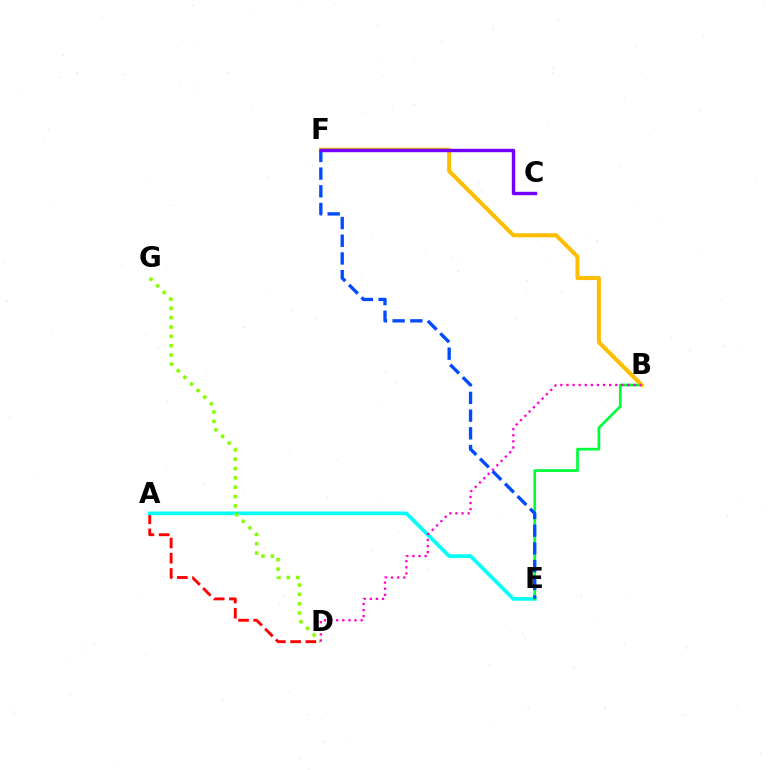{('A', 'D'): [{'color': '#ff0000', 'line_style': 'dashed', 'thickness': 2.07}], ('A', 'E'): [{'color': '#00fff6', 'line_style': 'solid', 'thickness': 2.64}], ('B', 'E'): [{'color': '#00ff39', 'line_style': 'solid', 'thickness': 1.95}], ('B', 'F'): [{'color': '#ffbd00', 'line_style': 'solid', 'thickness': 2.9}], ('E', 'F'): [{'color': '#004bff', 'line_style': 'dashed', 'thickness': 2.41}], ('D', 'G'): [{'color': '#84ff00', 'line_style': 'dotted', 'thickness': 2.54}], ('C', 'F'): [{'color': '#7200ff', 'line_style': 'solid', 'thickness': 2.45}], ('B', 'D'): [{'color': '#ff00cf', 'line_style': 'dotted', 'thickness': 1.66}]}